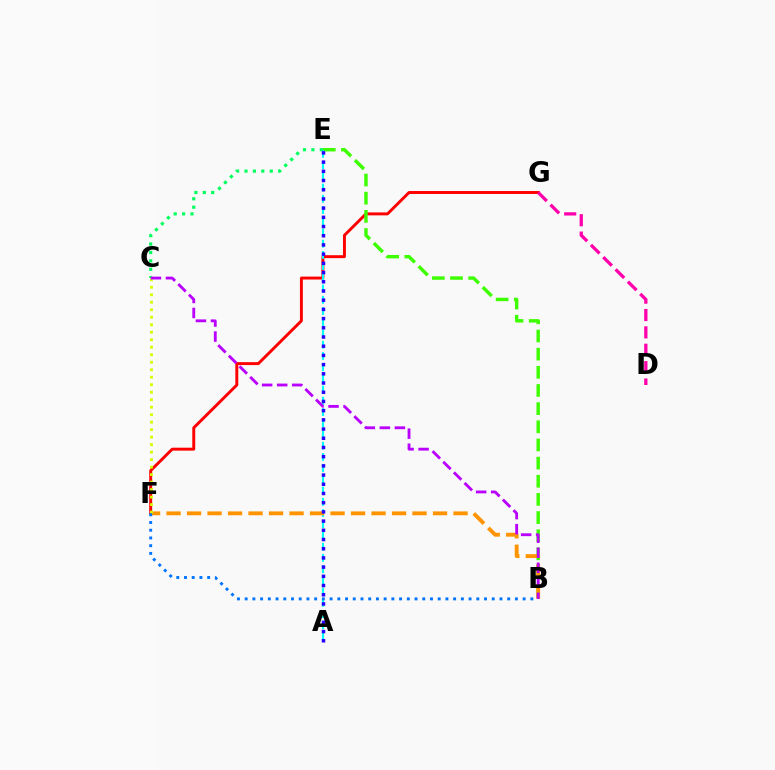{('F', 'G'): [{'color': '#ff0000', 'line_style': 'solid', 'thickness': 2.11}], ('D', 'G'): [{'color': '#ff00ac', 'line_style': 'dashed', 'thickness': 2.36}], ('B', 'E'): [{'color': '#3dff00', 'line_style': 'dashed', 'thickness': 2.47}], ('A', 'E'): [{'color': '#00fff6', 'line_style': 'dashed', 'thickness': 1.52}, {'color': '#2500ff', 'line_style': 'dotted', 'thickness': 2.5}], ('C', 'E'): [{'color': '#00ff5c', 'line_style': 'dotted', 'thickness': 2.29}], ('B', 'F'): [{'color': '#ff9400', 'line_style': 'dashed', 'thickness': 2.78}, {'color': '#0074ff', 'line_style': 'dotted', 'thickness': 2.1}], ('C', 'F'): [{'color': '#d1ff00', 'line_style': 'dotted', 'thickness': 2.04}], ('B', 'C'): [{'color': '#b900ff', 'line_style': 'dashed', 'thickness': 2.04}]}